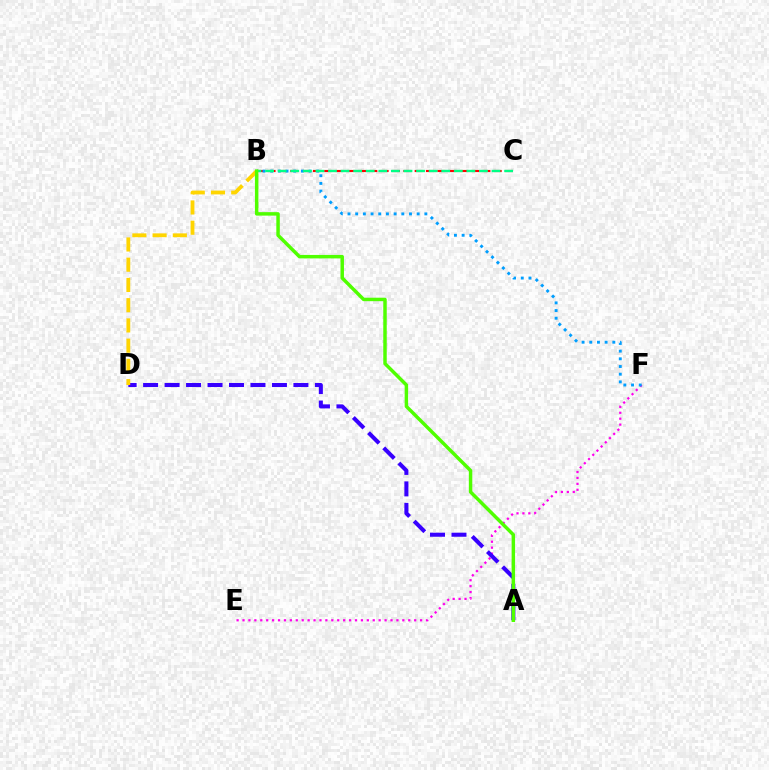{('B', 'C'): [{'color': '#ff0000', 'line_style': 'dashed', 'thickness': 1.54}, {'color': '#00ff86', 'line_style': 'dashed', 'thickness': 1.71}], ('E', 'F'): [{'color': '#ff00ed', 'line_style': 'dotted', 'thickness': 1.61}], ('A', 'D'): [{'color': '#3700ff', 'line_style': 'dashed', 'thickness': 2.92}], ('B', 'F'): [{'color': '#009eff', 'line_style': 'dotted', 'thickness': 2.09}], ('B', 'D'): [{'color': '#ffd500', 'line_style': 'dashed', 'thickness': 2.75}], ('A', 'B'): [{'color': '#4fff00', 'line_style': 'solid', 'thickness': 2.5}]}